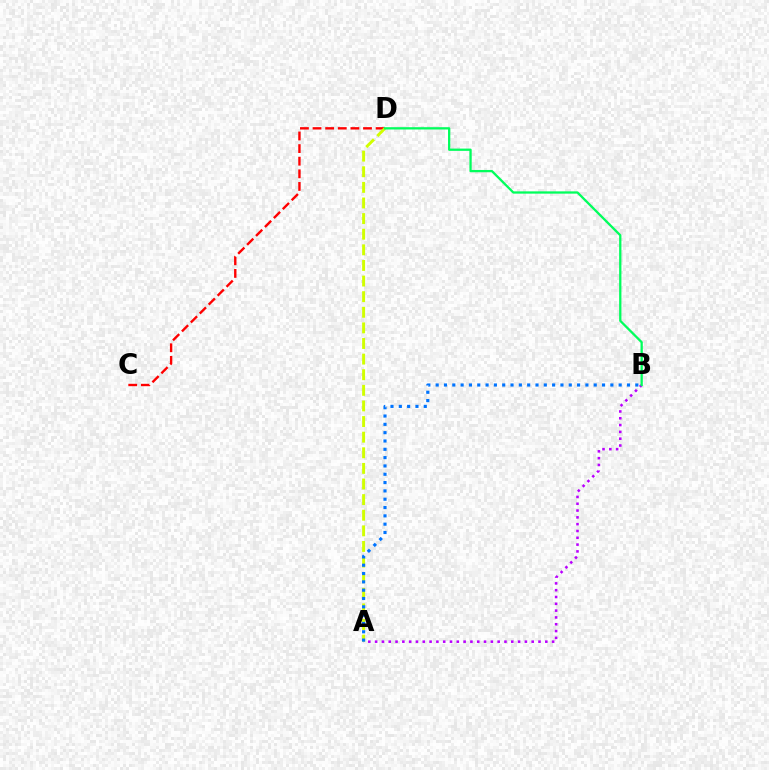{('A', 'B'): [{'color': '#b900ff', 'line_style': 'dotted', 'thickness': 1.85}, {'color': '#0074ff', 'line_style': 'dotted', 'thickness': 2.26}], ('C', 'D'): [{'color': '#ff0000', 'line_style': 'dashed', 'thickness': 1.71}], ('A', 'D'): [{'color': '#d1ff00', 'line_style': 'dashed', 'thickness': 2.12}], ('B', 'D'): [{'color': '#00ff5c', 'line_style': 'solid', 'thickness': 1.64}]}